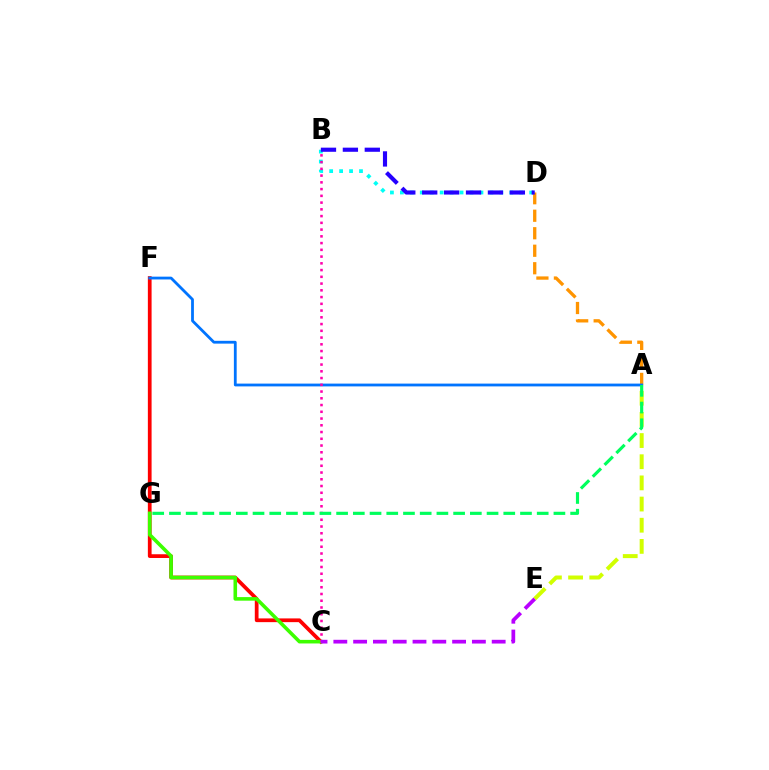{('B', 'D'): [{'color': '#00fff6', 'line_style': 'dotted', 'thickness': 2.7}, {'color': '#2500ff', 'line_style': 'dashed', 'thickness': 2.98}], ('C', 'F'): [{'color': '#ff0000', 'line_style': 'solid', 'thickness': 2.69}], ('C', 'G'): [{'color': '#3dff00', 'line_style': 'solid', 'thickness': 2.58}], ('A', 'D'): [{'color': '#ff9400', 'line_style': 'dashed', 'thickness': 2.38}], ('A', 'F'): [{'color': '#0074ff', 'line_style': 'solid', 'thickness': 2.02}], ('A', 'E'): [{'color': '#d1ff00', 'line_style': 'dashed', 'thickness': 2.88}], ('B', 'C'): [{'color': '#ff00ac', 'line_style': 'dotted', 'thickness': 1.83}], ('C', 'E'): [{'color': '#b900ff', 'line_style': 'dashed', 'thickness': 2.69}], ('A', 'G'): [{'color': '#00ff5c', 'line_style': 'dashed', 'thickness': 2.27}]}